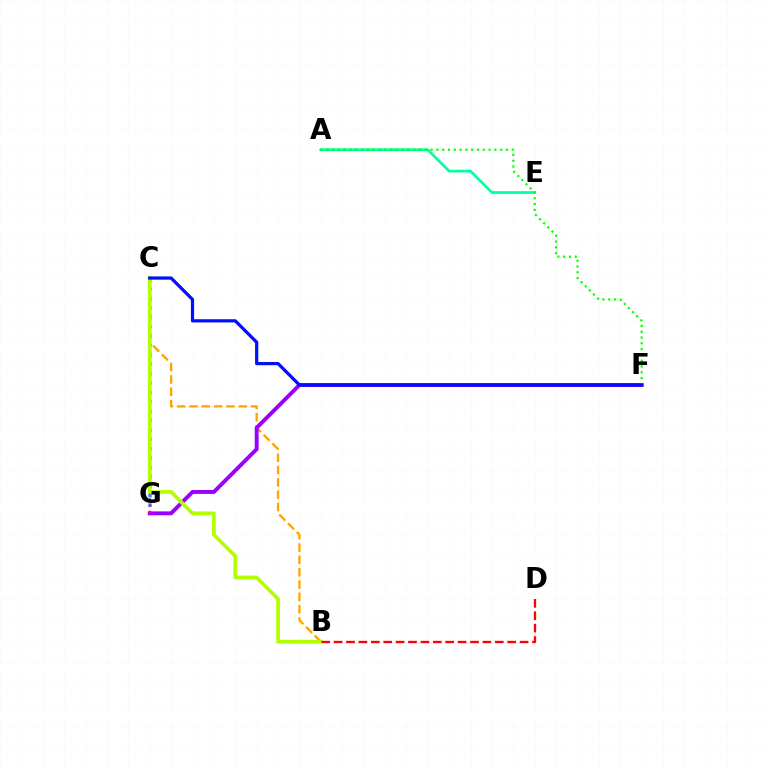{('B', 'C'): [{'color': '#ffa500', 'line_style': 'dashed', 'thickness': 1.68}, {'color': '#b3ff00', 'line_style': 'solid', 'thickness': 2.71}], ('C', 'G'): [{'color': '#00b5ff', 'line_style': 'dotted', 'thickness': 2.55}, {'color': '#ff00bd', 'line_style': 'dotted', 'thickness': 1.68}], ('F', 'G'): [{'color': '#9b00ff', 'line_style': 'solid', 'thickness': 2.83}], ('A', 'E'): [{'color': '#00ff9d', 'line_style': 'solid', 'thickness': 1.94}], ('A', 'F'): [{'color': '#08ff00', 'line_style': 'dotted', 'thickness': 1.57}], ('B', 'D'): [{'color': '#ff0000', 'line_style': 'dashed', 'thickness': 1.68}], ('C', 'F'): [{'color': '#0010ff', 'line_style': 'solid', 'thickness': 2.32}]}